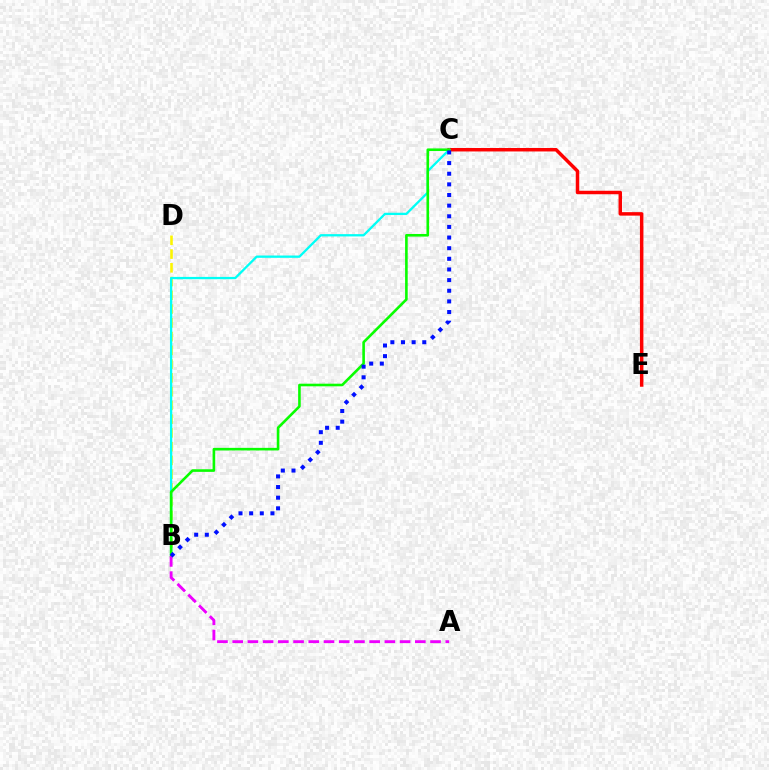{('C', 'E'): [{'color': '#ff0000', 'line_style': 'solid', 'thickness': 2.5}], ('B', 'D'): [{'color': '#fcf500', 'line_style': 'dashed', 'thickness': 1.87}], ('B', 'C'): [{'color': '#00fff6', 'line_style': 'solid', 'thickness': 1.66}, {'color': '#08ff00', 'line_style': 'solid', 'thickness': 1.88}, {'color': '#0010ff', 'line_style': 'dotted', 'thickness': 2.89}], ('A', 'B'): [{'color': '#ee00ff', 'line_style': 'dashed', 'thickness': 2.07}]}